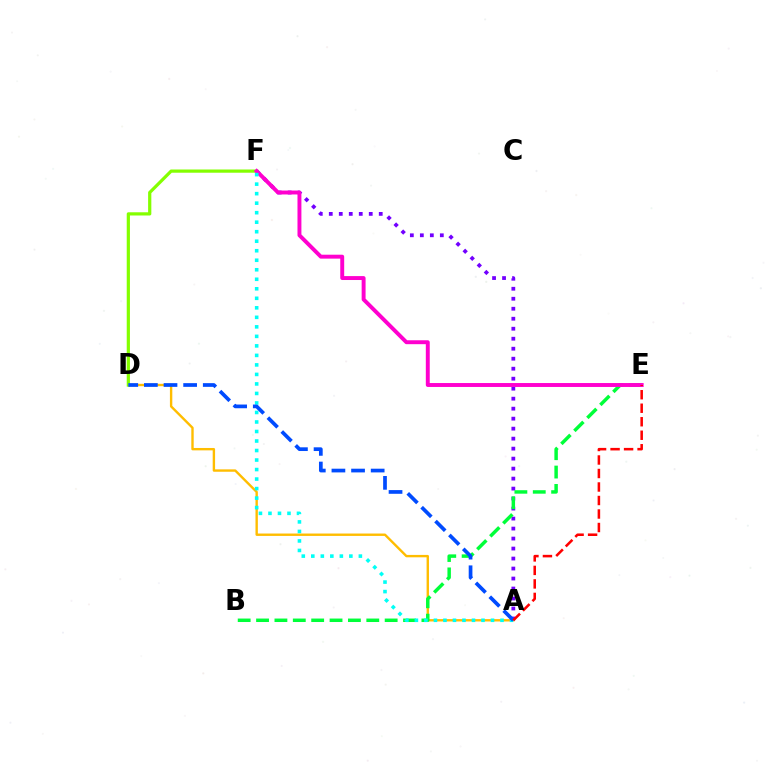{('A', 'D'): [{'color': '#ffbd00', 'line_style': 'solid', 'thickness': 1.72}, {'color': '#004bff', 'line_style': 'dashed', 'thickness': 2.67}], ('A', 'F'): [{'color': '#7200ff', 'line_style': 'dotted', 'thickness': 2.72}, {'color': '#00fff6', 'line_style': 'dotted', 'thickness': 2.58}], ('D', 'F'): [{'color': '#84ff00', 'line_style': 'solid', 'thickness': 2.32}], ('B', 'E'): [{'color': '#00ff39', 'line_style': 'dashed', 'thickness': 2.5}], ('E', 'F'): [{'color': '#ff00cf', 'line_style': 'solid', 'thickness': 2.83}], ('A', 'E'): [{'color': '#ff0000', 'line_style': 'dashed', 'thickness': 1.83}]}